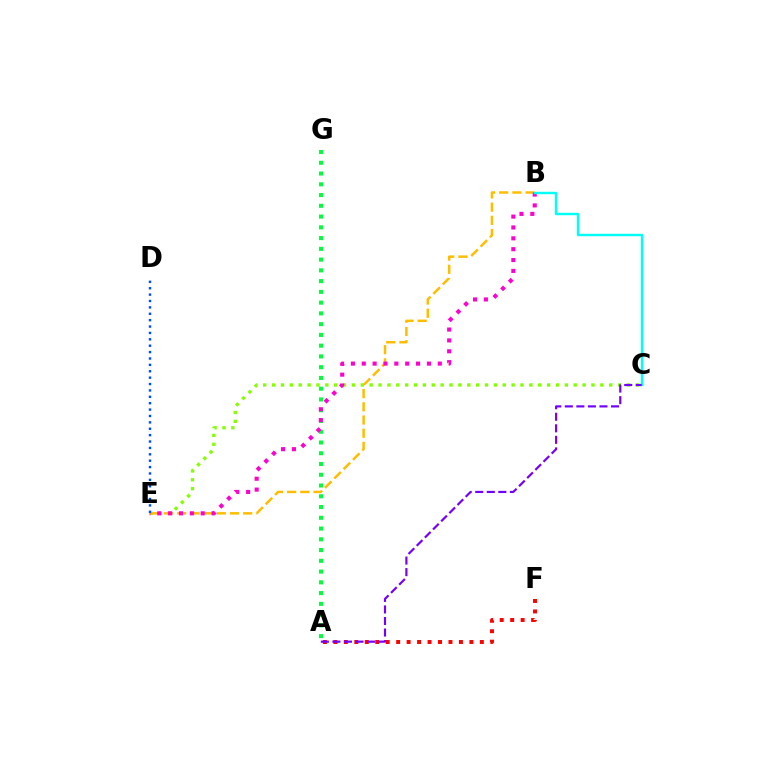{('C', 'E'): [{'color': '#84ff00', 'line_style': 'dotted', 'thickness': 2.41}], ('A', 'G'): [{'color': '#00ff39', 'line_style': 'dotted', 'thickness': 2.92}], ('B', 'E'): [{'color': '#ffbd00', 'line_style': 'dashed', 'thickness': 1.79}, {'color': '#ff00cf', 'line_style': 'dotted', 'thickness': 2.95}], ('A', 'F'): [{'color': '#ff0000', 'line_style': 'dotted', 'thickness': 2.84}], ('B', 'C'): [{'color': '#00fff6', 'line_style': 'solid', 'thickness': 1.76}], ('A', 'C'): [{'color': '#7200ff', 'line_style': 'dashed', 'thickness': 1.57}], ('D', 'E'): [{'color': '#004bff', 'line_style': 'dotted', 'thickness': 1.74}]}